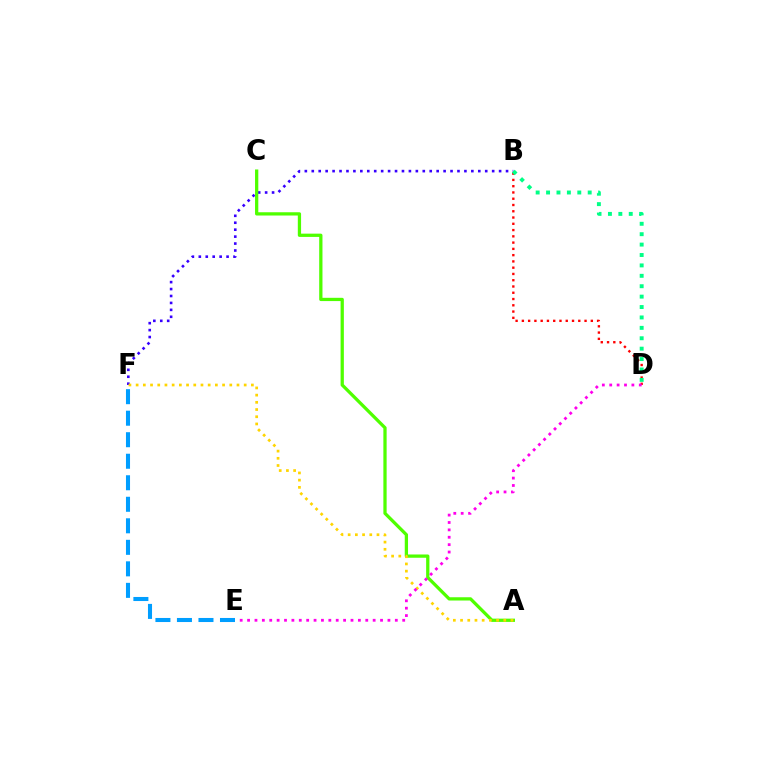{('B', 'F'): [{'color': '#3700ff', 'line_style': 'dotted', 'thickness': 1.89}], ('E', 'F'): [{'color': '#009eff', 'line_style': 'dashed', 'thickness': 2.92}], ('A', 'C'): [{'color': '#4fff00', 'line_style': 'solid', 'thickness': 2.35}], ('A', 'F'): [{'color': '#ffd500', 'line_style': 'dotted', 'thickness': 1.96}], ('B', 'D'): [{'color': '#ff0000', 'line_style': 'dotted', 'thickness': 1.7}, {'color': '#00ff86', 'line_style': 'dotted', 'thickness': 2.83}], ('D', 'E'): [{'color': '#ff00ed', 'line_style': 'dotted', 'thickness': 2.01}]}